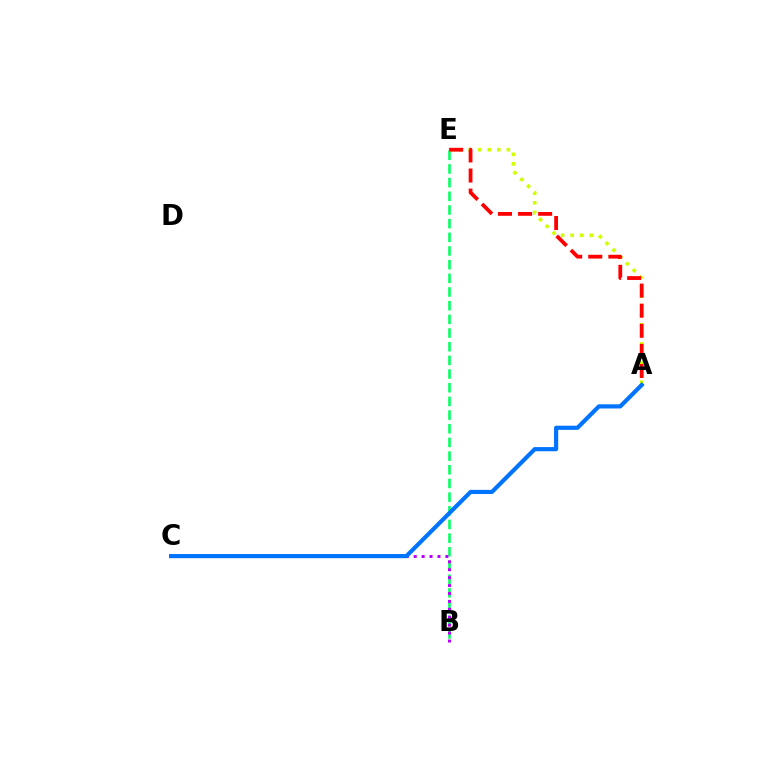{('B', 'E'): [{'color': '#00ff5c', 'line_style': 'dashed', 'thickness': 1.86}], ('B', 'C'): [{'color': '#b900ff', 'line_style': 'dotted', 'thickness': 2.15}], ('A', 'E'): [{'color': '#d1ff00', 'line_style': 'dotted', 'thickness': 2.6}, {'color': '#ff0000', 'line_style': 'dashed', 'thickness': 2.73}], ('A', 'C'): [{'color': '#0074ff', 'line_style': 'solid', 'thickness': 3.0}]}